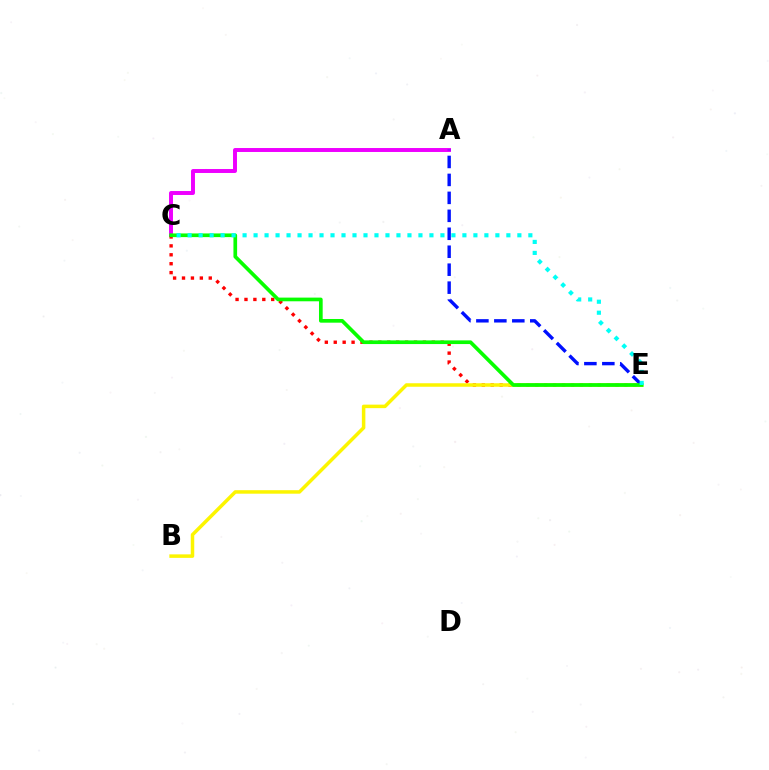{('A', 'C'): [{'color': '#ee00ff', 'line_style': 'solid', 'thickness': 2.84}], ('C', 'E'): [{'color': '#ff0000', 'line_style': 'dotted', 'thickness': 2.42}, {'color': '#08ff00', 'line_style': 'solid', 'thickness': 2.65}, {'color': '#00fff6', 'line_style': 'dotted', 'thickness': 2.99}], ('B', 'E'): [{'color': '#fcf500', 'line_style': 'solid', 'thickness': 2.52}], ('A', 'E'): [{'color': '#0010ff', 'line_style': 'dashed', 'thickness': 2.44}]}